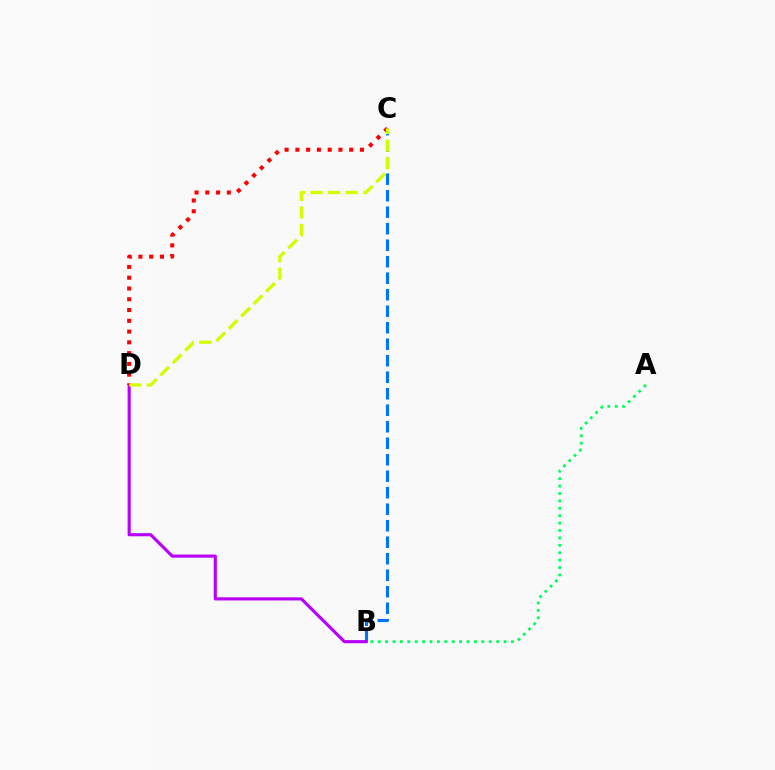{('B', 'C'): [{'color': '#0074ff', 'line_style': 'dashed', 'thickness': 2.24}], ('B', 'D'): [{'color': '#b900ff', 'line_style': 'solid', 'thickness': 2.25}], ('A', 'B'): [{'color': '#00ff5c', 'line_style': 'dotted', 'thickness': 2.01}], ('C', 'D'): [{'color': '#ff0000', 'line_style': 'dotted', 'thickness': 2.93}, {'color': '#d1ff00', 'line_style': 'dashed', 'thickness': 2.38}]}